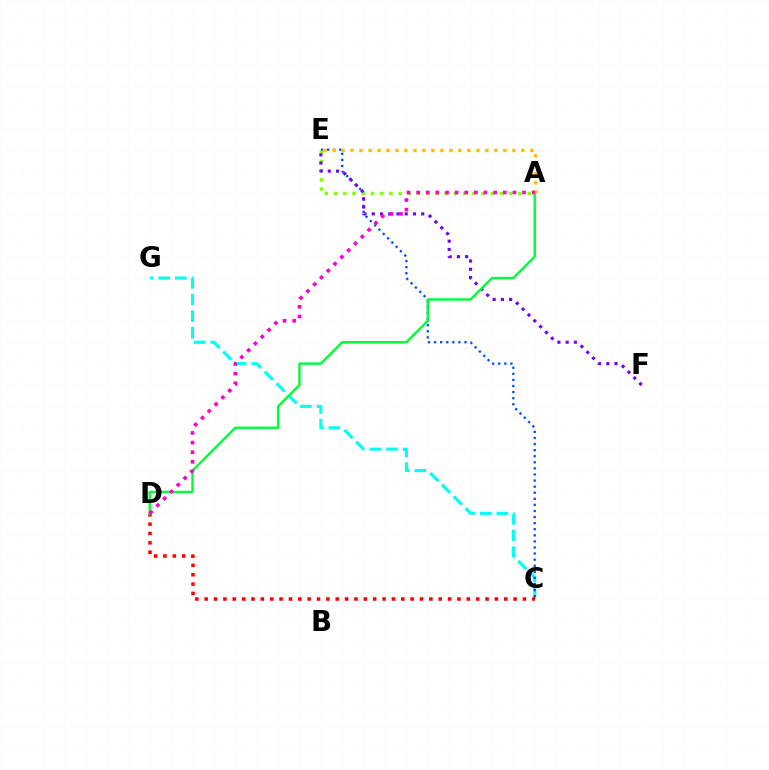{('C', 'G'): [{'color': '#00fff6', 'line_style': 'dashed', 'thickness': 2.26}], ('C', 'E'): [{'color': '#004bff', 'line_style': 'dotted', 'thickness': 1.65}], ('C', 'D'): [{'color': '#ff0000', 'line_style': 'dotted', 'thickness': 2.54}], ('A', 'E'): [{'color': '#84ff00', 'line_style': 'dotted', 'thickness': 2.51}, {'color': '#ffbd00', 'line_style': 'dotted', 'thickness': 2.44}], ('E', 'F'): [{'color': '#7200ff', 'line_style': 'dotted', 'thickness': 2.24}], ('A', 'D'): [{'color': '#00ff39', 'line_style': 'solid', 'thickness': 1.74}, {'color': '#ff00cf', 'line_style': 'dotted', 'thickness': 2.62}]}